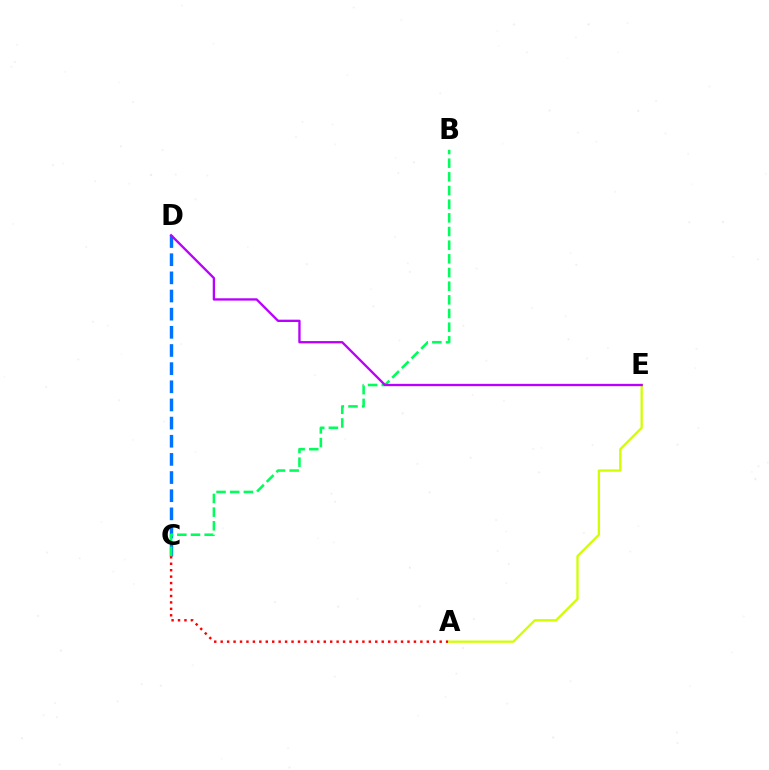{('C', 'D'): [{'color': '#0074ff', 'line_style': 'dashed', 'thickness': 2.47}], ('A', 'C'): [{'color': '#ff0000', 'line_style': 'dotted', 'thickness': 1.75}], ('B', 'C'): [{'color': '#00ff5c', 'line_style': 'dashed', 'thickness': 1.86}], ('A', 'E'): [{'color': '#d1ff00', 'line_style': 'solid', 'thickness': 1.66}], ('D', 'E'): [{'color': '#b900ff', 'line_style': 'solid', 'thickness': 1.67}]}